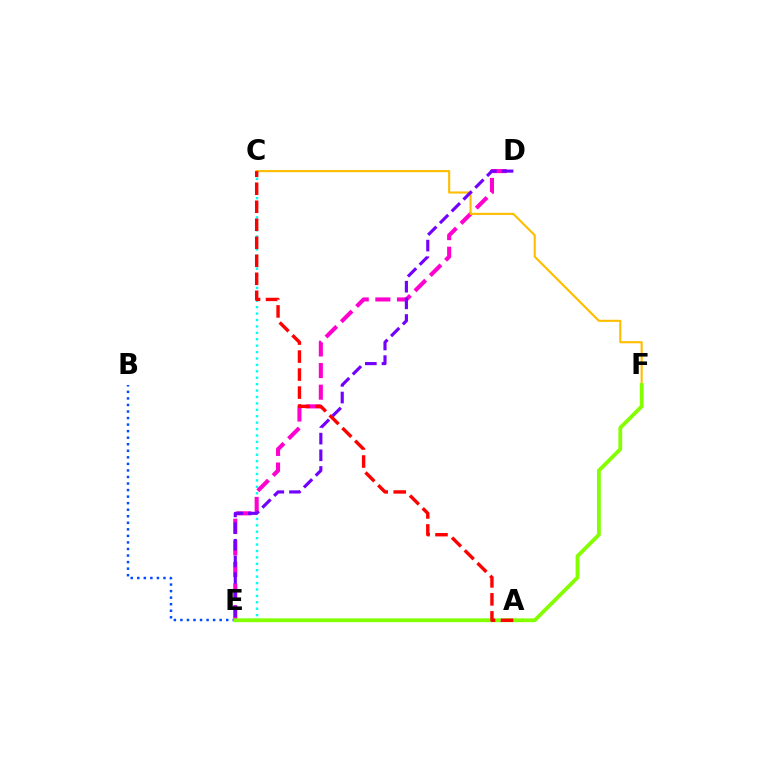{('C', 'E'): [{'color': '#00fff6', 'line_style': 'dotted', 'thickness': 1.74}], ('D', 'E'): [{'color': '#ff00cf', 'line_style': 'dashed', 'thickness': 2.94}, {'color': '#7200ff', 'line_style': 'dashed', 'thickness': 2.26}], ('B', 'E'): [{'color': '#004bff', 'line_style': 'dotted', 'thickness': 1.78}], ('C', 'F'): [{'color': '#ffbd00', 'line_style': 'solid', 'thickness': 1.52}], ('A', 'E'): [{'color': '#00ff39', 'line_style': 'solid', 'thickness': 1.59}], ('E', 'F'): [{'color': '#84ff00', 'line_style': 'solid', 'thickness': 2.73}], ('A', 'C'): [{'color': '#ff0000', 'line_style': 'dashed', 'thickness': 2.45}]}